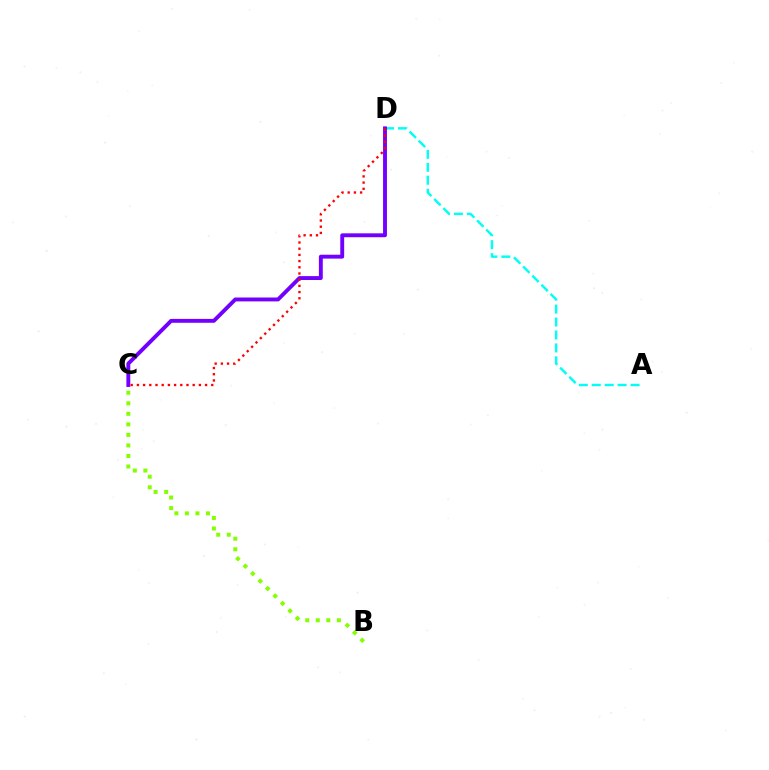{('A', 'D'): [{'color': '#00fff6', 'line_style': 'dashed', 'thickness': 1.76}], ('C', 'D'): [{'color': '#7200ff', 'line_style': 'solid', 'thickness': 2.8}, {'color': '#ff0000', 'line_style': 'dotted', 'thickness': 1.68}], ('B', 'C'): [{'color': '#84ff00', 'line_style': 'dotted', 'thickness': 2.86}]}